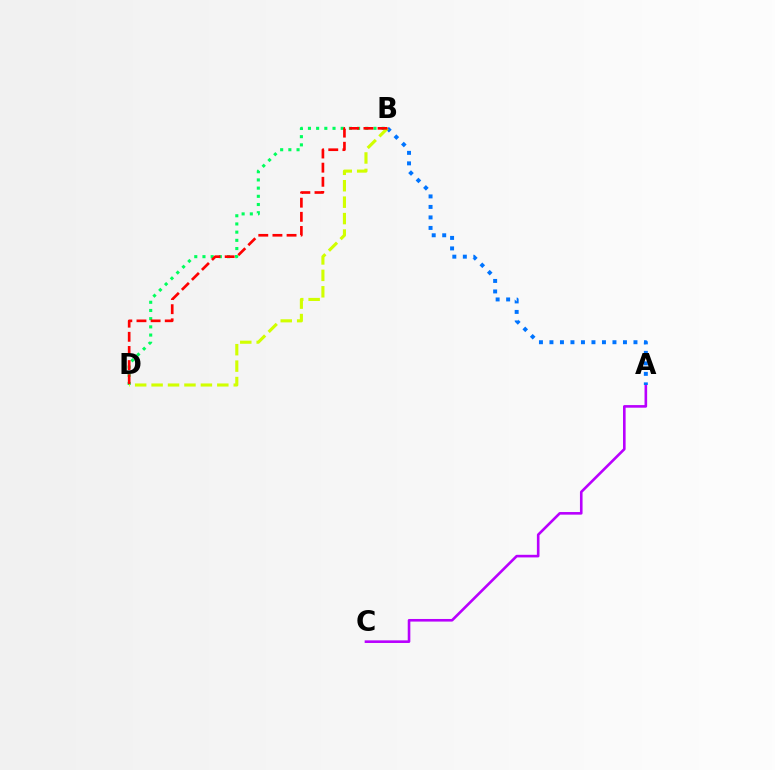{('A', 'C'): [{'color': '#b900ff', 'line_style': 'solid', 'thickness': 1.88}], ('A', 'B'): [{'color': '#0074ff', 'line_style': 'dotted', 'thickness': 2.85}], ('B', 'D'): [{'color': '#00ff5c', 'line_style': 'dotted', 'thickness': 2.23}, {'color': '#d1ff00', 'line_style': 'dashed', 'thickness': 2.23}, {'color': '#ff0000', 'line_style': 'dashed', 'thickness': 1.92}]}